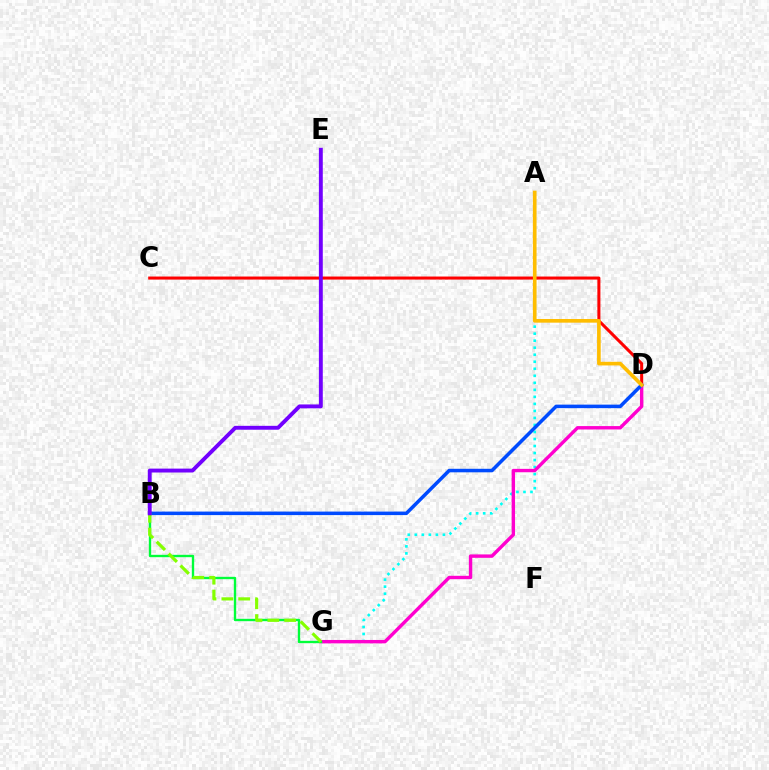{('A', 'G'): [{'color': '#00fff6', 'line_style': 'dotted', 'thickness': 1.91}], ('D', 'G'): [{'color': '#ff00cf', 'line_style': 'solid', 'thickness': 2.45}], ('B', 'G'): [{'color': '#00ff39', 'line_style': 'solid', 'thickness': 1.7}, {'color': '#84ff00', 'line_style': 'dashed', 'thickness': 2.29}], ('C', 'D'): [{'color': '#ff0000', 'line_style': 'solid', 'thickness': 2.19}], ('B', 'D'): [{'color': '#004bff', 'line_style': 'solid', 'thickness': 2.54}], ('A', 'D'): [{'color': '#ffbd00', 'line_style': 'solid', 'thickness': 2.63}], ('B', 'E'): [{'color': '#7200ff', 'line_style': 'solid', 'thickness': 2.8}]}